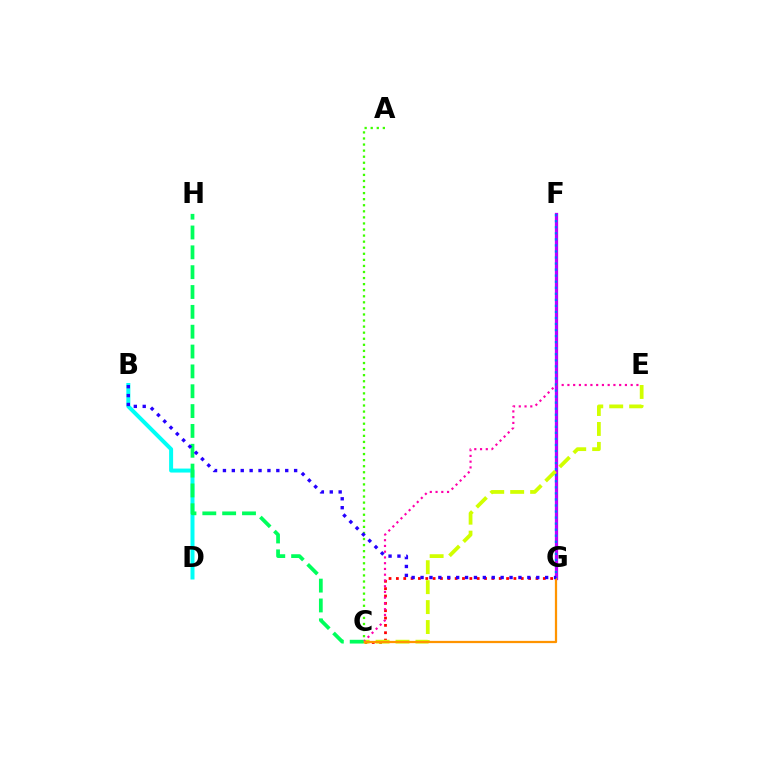{('B', 'D'): [{'color': '#00fff6', 'line_style': 'solid', 'thickness': 2.87}], ('A', 'C'): [{'color': '#3dff00', 'line_style': 'dotted', 'thickness': 1.65}], ('F', 'G'): [{'color': '#b900ff', 'line_style': 'solid', 'thickness': 2.34}, {'color': '#0074ff', 'line_style': 'dotted', 'thickness': 1.64}], ('C', 'G'): [{'color': '#ff0000', 'line_style': 'dotted', 'thickness': 2.0}, {'color': '#ff9400', 'line_style': 'solid', 'thickness': 1.62}], ('C', 'E'): [{'color': '#d1ff00', 'line_style': 'dashed', 'thickness': 2.71}, {'color': '#ff00ac', 'line_style': 'dotted', 'thickness': 1.56}], ('C', 'H'): [{'color': '#00ff5c', 'line_style': 'dashed', 'thickness': 2.7}], ('B', 'G'): [{'color': '#2500ff', 'line_style': 'dotted', 'thickness': 2.42}]}